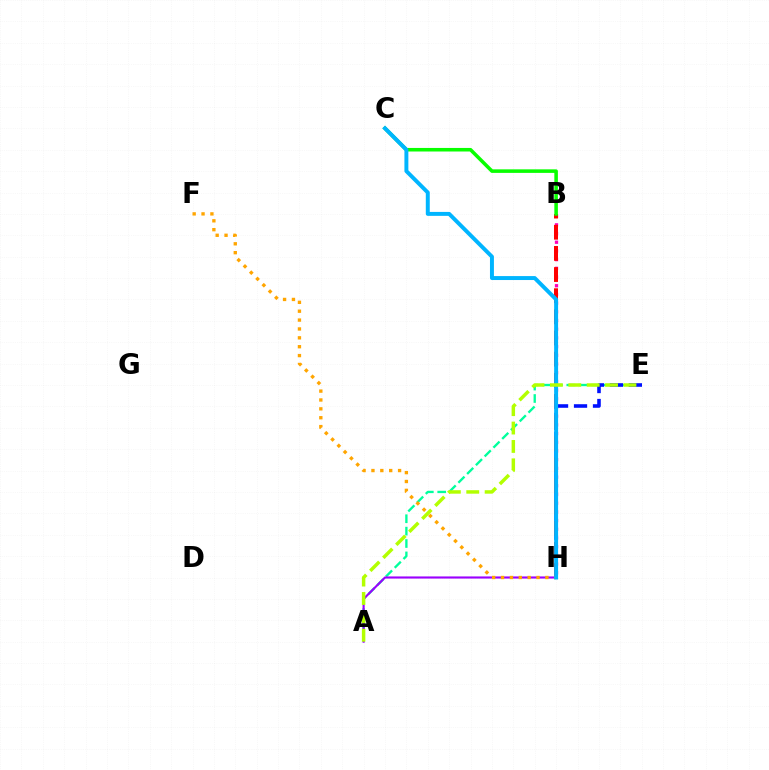{('B', 'H'): [{'color': '#ff00bd', 'line_style': 'dotted', 'thickness': 2.36}, {'color': '#ff0000', 'line_style': 'dashed', 'thickness': 2.87}], ('A', 'E'): [{'color': '#00ff9d', 'line_style': 'dashed', 'thickness': 1.68}, {'color': '#b3ff00', 'line_style': 'dashed', 'thickness': 2.5}], ('E', 'H'): [{'color': '#0010ff', 'line_style': 'dashed', 'thickness': 2.58}], ('B', 'C'): [{'color': '#08ff00', 'line_style': 'solid', 'thickness': 2.56}], ('A', 'H'): [{'color': '#9b00ff', 'line_style': 'solid', 'thickness': 1.54}], ('F', 'H'): [{'color': '#ffa500', 'line_style': 'dotted', 'thickness': 2.41}], ('C', 'H'): [{'color': '#00b5ff', 'line_style': 'solid', 'thickness': 2.85}]}